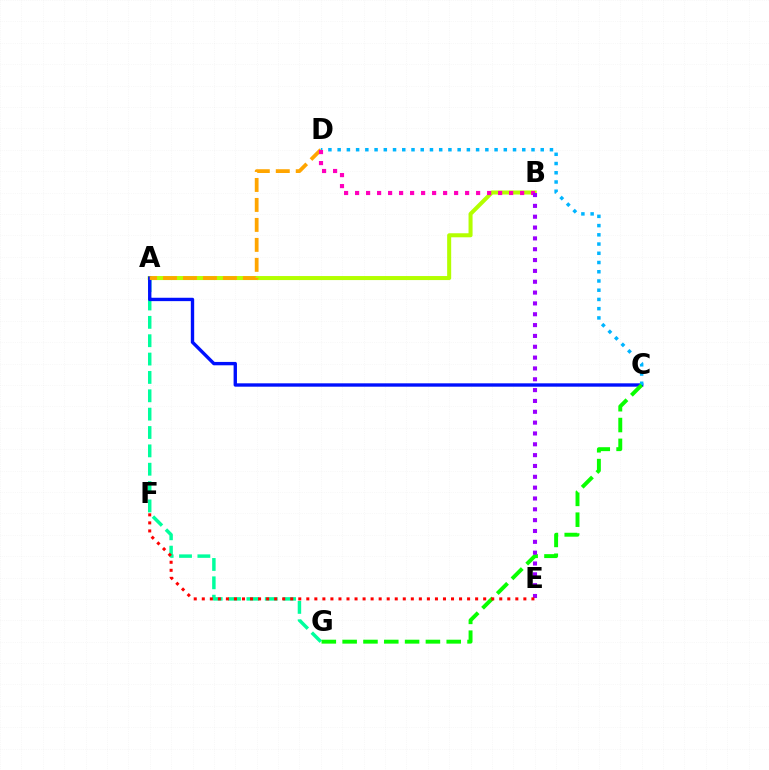{('A', 'G'): [{'color': '#00ff9d', 'line_style': 'dashed', 'thickness': 2.49}], ('A', 'B'): [{'color': '#b3ff00', 'line_style': 'solid', 'thickness': 2.9}], ('A', 'C'): [{'color': '#0010ff', 'line_style': 'solid', 'thickness': 2.42}], ('C', 'D'): [{'color': '#00b5ff', 'line_style': 'dotted', 'thickness': 2.51}], ('C', 'G'): [{'color': '#08ff00', 'line_style': 'dashed', 'thickness': 2.83}], ('A', 'D'): [{'color': '#ffa500', 'line_style': 'dashed', 'thickness': 2.71}], ('B', 'D'): [{'color': '#ff00bd', 'line_style': 'dotted', 'thickness': 2.99}], ('B', 'E'): [{'color': '#9b00ff', 'line_style': 'dotted', 'thickness': 2.94}], ('E', 'F'): [{'color': '#ff0000', 'line_style': 'dotted', 'thickness': 2.18}]}